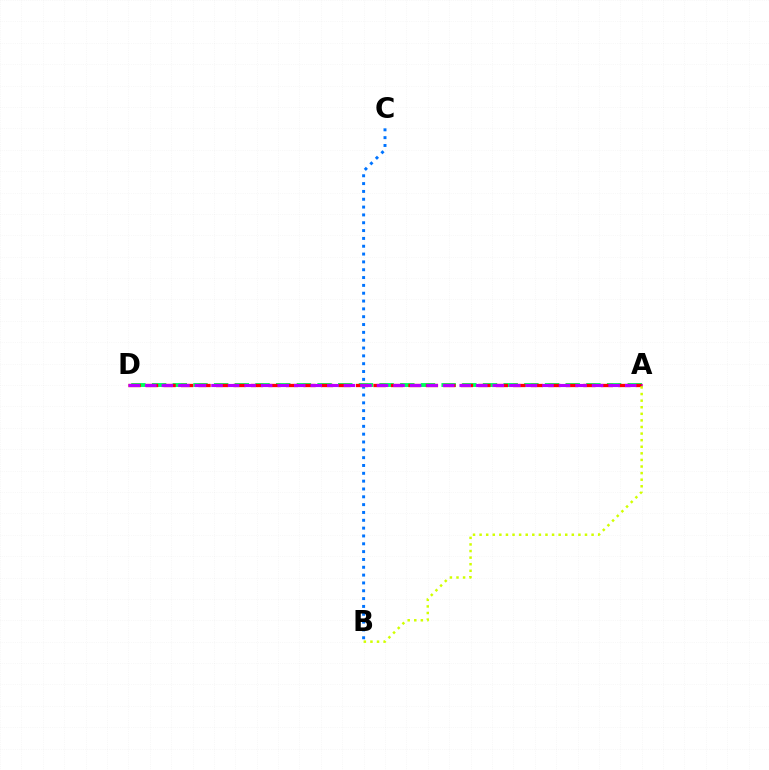{('B', 'C'): [{'color': '#0074ff', 'line_style': 'dotted', 'thickness': 2.13}], ('A', 'D'): [{'color': '#00ff5c', 'line_style': 'dashed', 'thickness': 2.81}, {'color': '#ff0000', 'line_style': 'dashed', 'thickness': 2.38}, {'color': '#b900ff', 'line_style': 'dashed', 'thickness': 2.25}], ('A', 'B'): [{'color': '#d1ff00', 'line_style': 'dotted', 'thickness': 1.79}]}